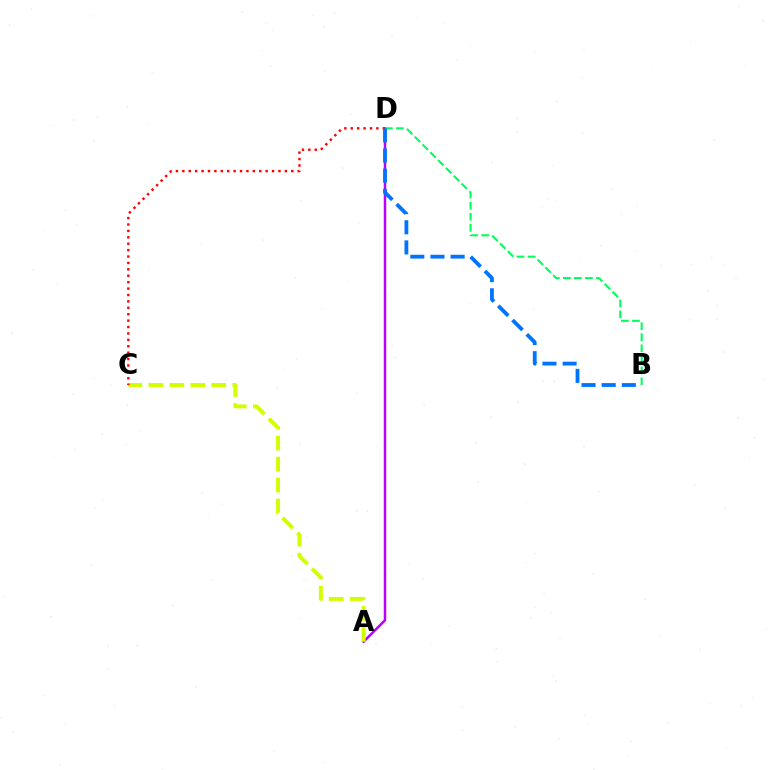{('A', 'D'): [{'color': '#b900ff', 'line_style': 'solid', 'thickness': 1.79}], ('A', 'C'): [{'color': '#d1ff00', 'line_style': 'dashed', 'thickness': 2.85}], ('B', 'D'): [{'color': '#00ff5c', 'line_style': 'dashed', 'thickness': 1.5}, {'color': '#0074ff', 'line_style': 'dashed', 'thickness': 2.74}], ('C', 'D'): [{'color': '#ff0000', 'line_style': 'dotted', 'thickness': 1.74}]}